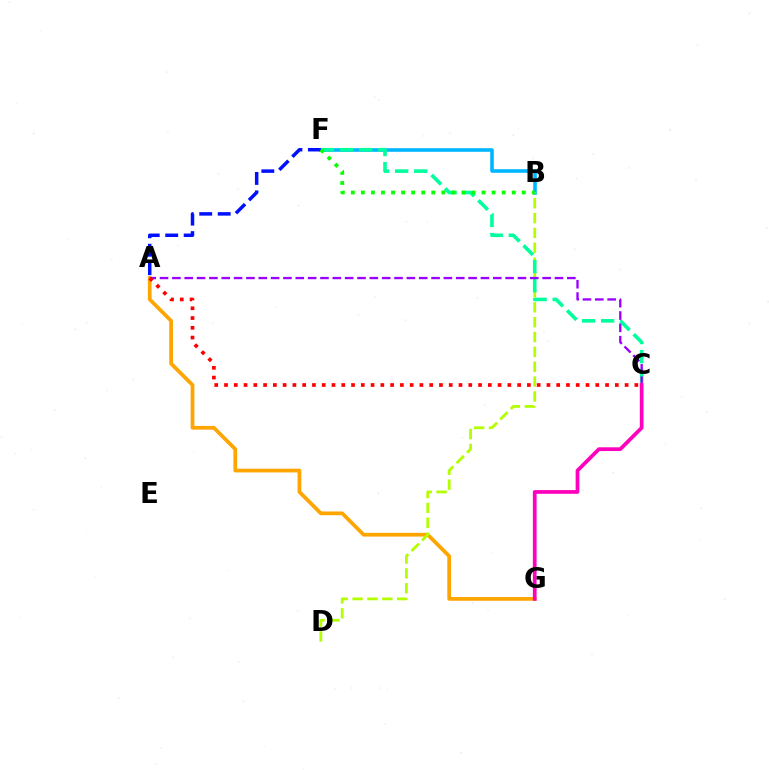{('A', 'G'): [{'color': '#ffa500', 'line_style': 'solid', 'thickness': 2.69}], ('B', 'F'): [{'color': '#00b5ff', 'line_style': 'solid', 'thickness': 2.58}, {'color': '#08ff00', 'line_style': 'dotted', 'thickness': 2.73}], ('B', 'D'): [{'color': '#b3ff00', 'line_style': 'dashed', 'thickness': 2.02}], ('C', 'F'): [{'color': '#00ff9d', 'line_style': 'dashed', 'thickness': 2.59}], ('A', 'C'): [{'color': '#9b00ff', 'line_style': 'dashed', 'thickness': 1.68}, {'color': '#ff0000', 'line_style': 'dotted', 'thickness': 2.65}], ('C', 'G'): [{'color': '#ff00bd', 'line_style': 'solid', 'thickness': 2.68}], ('A', 'F'): [{'color': '#0010ff', 'line_style': 'dashed', 'thickness': 2.51}]}